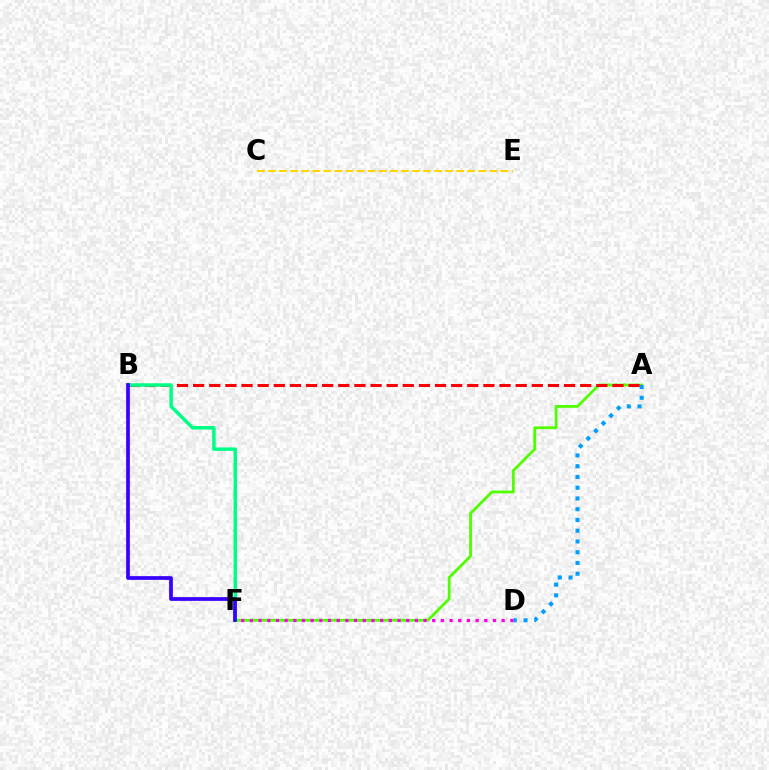{('A', 'F'): [{'color': '#4fff00', 'line_style': 'solid', 'thickness': 2.02}], ('A', 'B'): [{'color': '#ff0000', 'line_style': 'dashed', 'thickness': 2.19}], ('B', 'F'): [{'color': '#00ff86', 'line_style': 'solid', 'thickness': 2.53}, {'color': '#3700ff', 'line_style': 'solid', 'thickness': 2.68}], ('A', 'D'): [{'color': '#009eff', 'line_style': 'dotted', 'thickness': 2.92}], ('D', 'F'): [{'color': '#ff00ed', 'line_style': 'dotted', 'thickness': 2.36}], ('C', 'E'): [{'color': '#ffd500', 'line_style': 'dashed', 'thickness': 1.5}]}